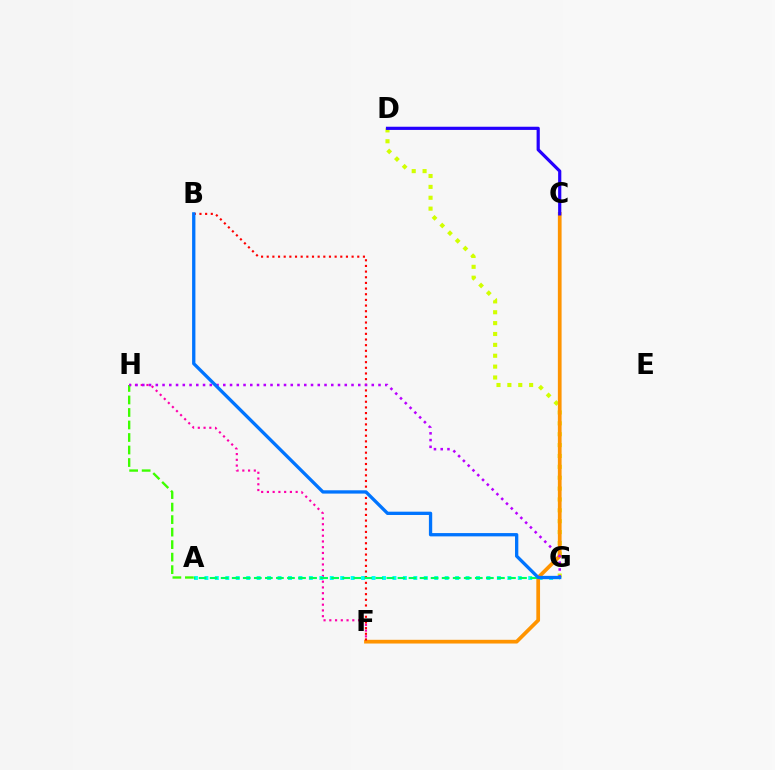{('F', 'H'): [{'color': '#ff00ac', 'line_style': 'dotted', 'thickness': 1.56}], ('D', 'G'): [{'color': '#d1ff00', 'line_style': 'dotted', 'thickness': 2.95}], ('A', 'G'): [{'color': '#00fff6', 'line_style': 'dotted', 'thickness': 2.84}, {'color': '#00ff5c', 'line_style': 'dashed', 'thickness': 1.5}], ('A', 'H'): [{'color': '#3dff00', 'line_style': 'dashed', 'thickness': 1.7}], ('C', 'F'): [{'color': '#ff9400', 'line_style': 'solid', 'thickness': 2.68}], ('B', 'F'): [{'color': '#ff0000', 'line_style': 'dotted', 'thickness': 1.54}], ('G', 'H'): [{'color': '#b900ff', 'line_style': 'dotted', 'thickness': 1.83}], ('C', 'D'): [{'color': '#2500ff', 'line_style': 'solid', 'thickness': 2.3}], ('B', 'G'): [{'color': '#0074ff', 'line_style': 'solid', 'thickness': 2.38}]}